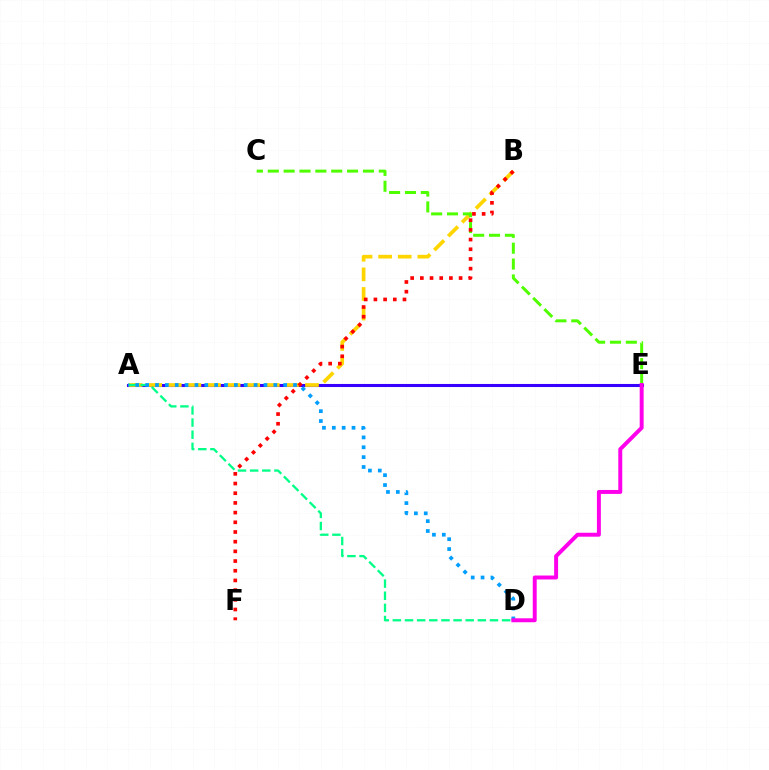{('A', 'E'): [{'color': '#3700ff', 'line_style': 'solid', 'thickness': 2.21}], ('A', 'B'): [{'color': '#ffd500', 'line_style': 'dashed', 'thickness': 2.66}], ('A', 'D'): [{'color': '#00ff86', 'line_style': 'dashed', 'thickness': 1.65}, {'color': '#009eff', 'line_style': 'dotted', 'thickness': 2.68}], ('C', 'E'): [{'color': '#4fff00', 'line_style': 'dashed', 'thickness': 2.15}], ('B', 'F'): [{'color': '#ff0000', 'line_style': 'dotted', 'thickness': 2.63}], ('D', 'E'): [{'color': '#ff00ed', 'line_style': 'solid', 'thickness': 2.84}]}